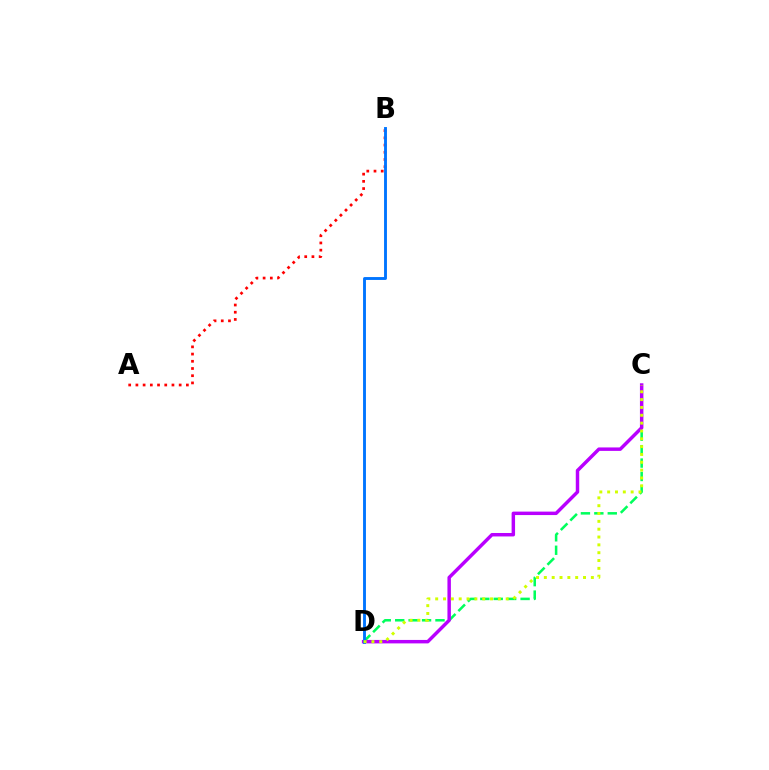{('C', 'D'): [{'color': '#00ff5c', 'line_style': 'dashed', 'thickness': 1.82}, {'color': '#b900ff', 'line_style': 'solid', 'thickness': 2.49}, {'color': '#d1ff00', 'line_style': 'dotted', 'thickness': 2.13}], ('A', 'B'): [{'color': '#ff0000', 'line_style': 'dotted', 'thickness': 1.96}], ('B', 'D'): [{'color': '#0074ff', 'line_style': 'solid', 'thickness': 2.08}]}